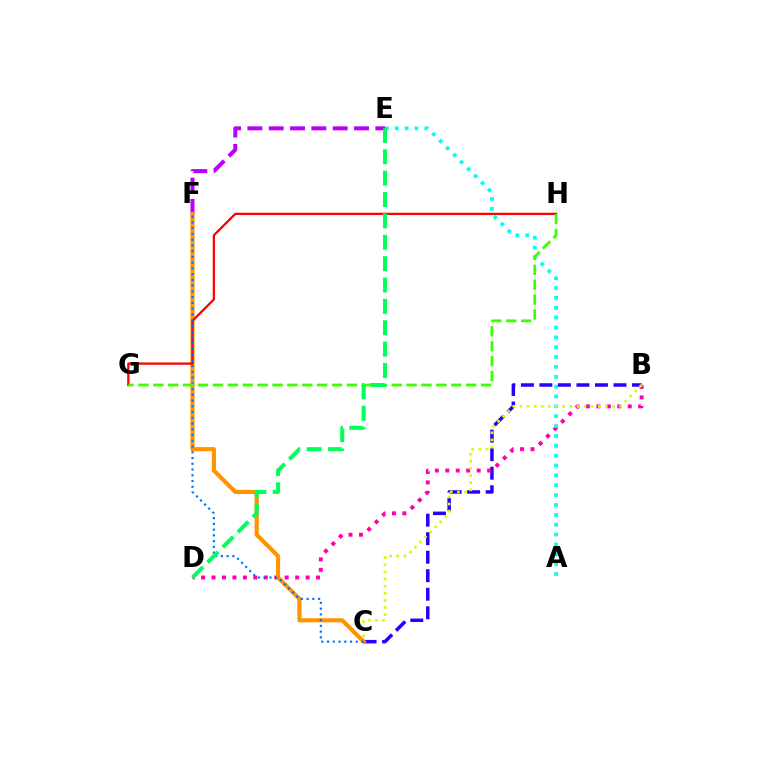{('B', 'C'): [{'color': '#2500ff', 'line_style': 'dashed', 'thickness': 2.52}, {'color': '#d1ff00', 'line_style': 'dotted', 'thickness': 1.94}], ('E', 'F'): [{'color': '#b900ff', 'line_style': 'dashed', 'thickness': 2.9}], ('B', 'D'): [{'color': '#ff00ac', 'line_style': 'dotted', 'thickness': 2.84}], ('A', 'E'): [{'color': '#00fff6', 'line_style': 'dotted', 'thickness': 2.68}], ('C', 'F'): [{'color': '#ff9400', 'line_style': 'solid', 'thickness': 2.98}, {'color': '#0074ff', 'line_style': 'dotted', 'thickness': 1.56}], ('G', 'H'): [{'color': '#ff0000', 'line_style': 'solid', 'thickness': 1.64}, {'color': '#3dff00', 'line_style': 'dashed', 'thickness': 2.02}], ('D', 'E'): [{'color': '#00ff5c', 'line_style': 'dashed', 'thickness': 2.9}]}